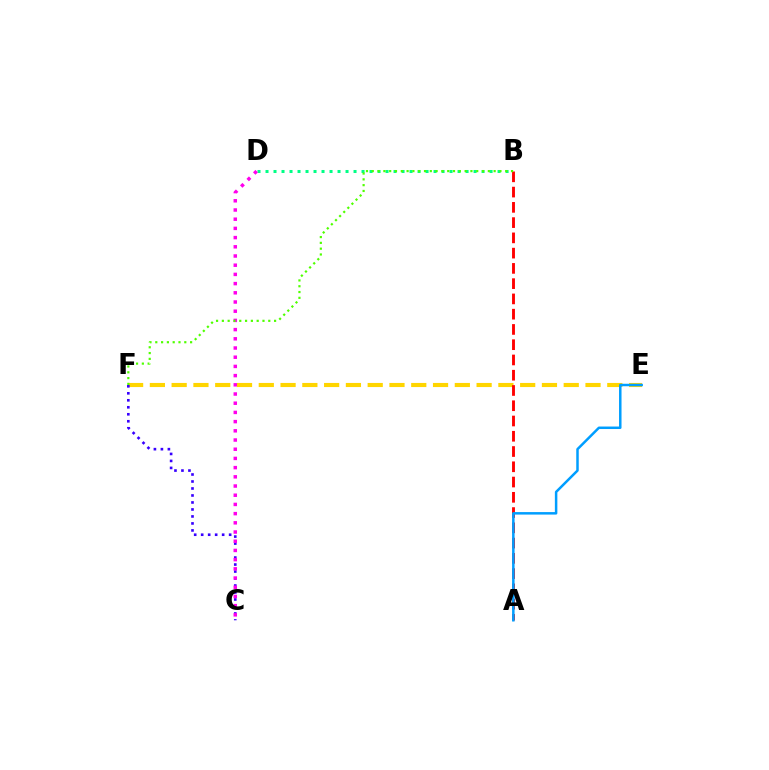{('E', 'F'): [{'color': '#ffd500', 'line_style': 'dashed', 'thickness': 2.96}], ('B', 'D'): [{'color': '#00ff86', 'line_style': 'dotted', 'thickness': 2.17}], ('C', 'F'): [{'color': '#3700ff', 'line_style': 'dotted', 'thickness': 1.9}], ('A', 'B'): [{'color': '#ff0000', 'line_style': 'dashed', 'thickness': 2.07}], ('C', 'D'): [{'color': '#ff00ed', 'line_style': 'dotted', 'thickness': 2.5}], ('A', 'E'): [{'color': '#009eff', 'line_style': 'solid', 'thickness': 1.8}], ('B', 'F'): [{'color': '#4fff00', 'line_style': 'dotted', 'thickness': 1.58}]}